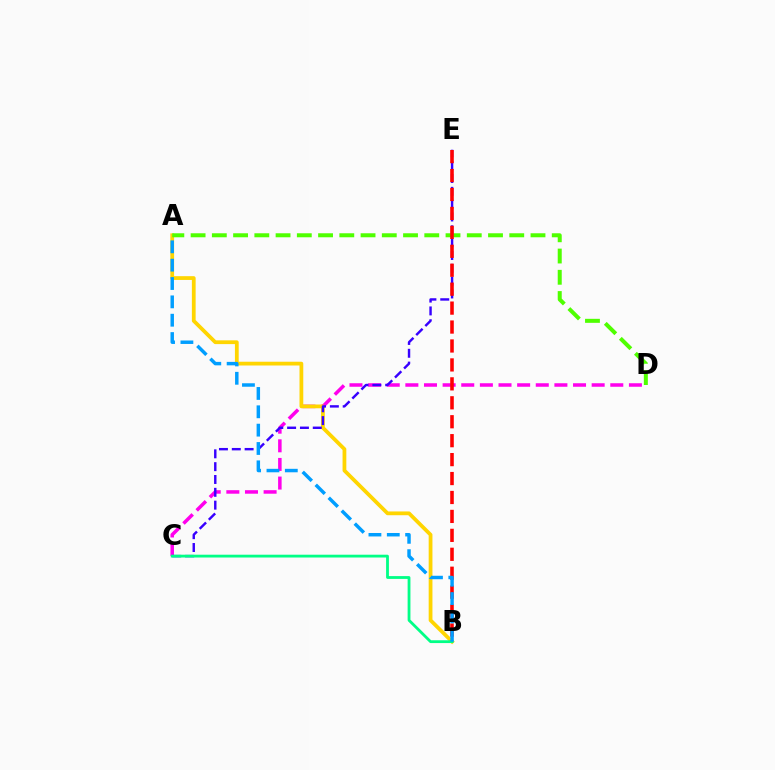{('C', 'D'): [{'color': '#ff00ed', 'line_style': 'dashed', 'thickness': 2.53}], ('A', 'B'): [{'color': '#ffd500', 'line_style': 'solid', 'thickness': 2.71}, {'color': '#009eff', 'line_style': 'dashed', 'thickness': 2.49}], ('C', 'E'): [{'color': '#3700ff', 'line_style': 'dashed', 'thickness': 1.74}], ('B', 'C'): [{'color': '#00ff86', 'line_style': 'solid', 'thickness': 2.02}], ('A', 'D'): [{'color': '#4fff00', 'line_style': 'dashed', 'thickness': 2.89}], ('B', 'E'): [{'color': '#ff0000', 'line_style': 'dashed', 'thickness': 2.57}]}